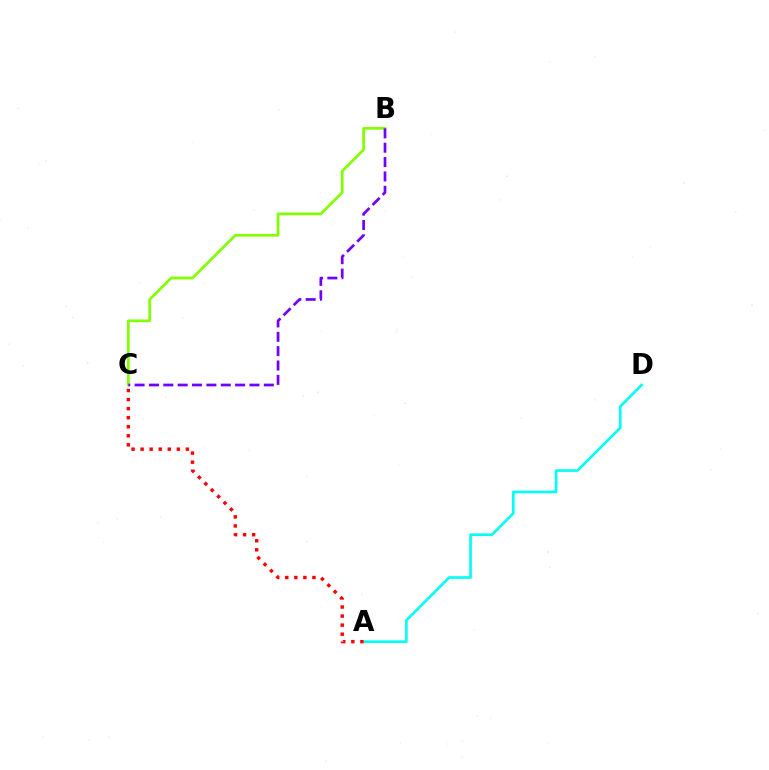{('B', 'C'): [{'color': '#84ff00', 'line_style': 'solid', 'thickness': 1.96}, {'color': '#7200ff', 'line_style': 'dashed', 'thickness': 1.95}], ('A', 'D'): [{'color': '#00fff6', 'line_style': 'solid', 'thickness': 1.9}], ('A', 'C'): [{'color': '#ff0000', 'line_style': 'dotted', 'thickness': 2.46}]}